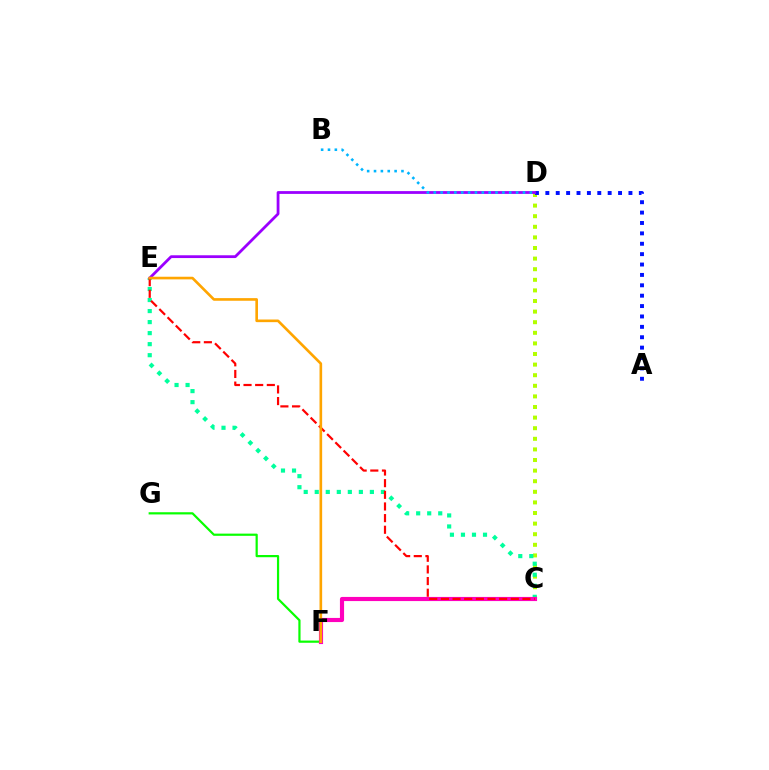{('C', 'D'): [{'color': '#b3ff00', 'line_style': 'dotted', 'thickness': 2.88}], ('C', 'E'): [{'color': '#00ff9d', 'line_style': 'dotted', 'thickness': 3.0}, {'color': '#ff0000', 'line_style': 'dashed', 'thickness': 1.58}], ('A', 'D'): [{'color': '#0010ff', 'line_style': 'dotted', 'thickness': 2.82}], ('F', 'G'): [{'color': '#08ff00', 'line_style': 'solid', 'thickness': 1.59}], ('D', 'E'): [{'color': '#9b00ff', 'line_style': 'solid', 'thickness': 2.01}], ('C', 'F'): [{'color': '#ff00bd', 'line_style': 'solid', 'thickness': 2.98}], ('E', 'F'): [{'color': '#ffa500', 'line_style': 'solid', 'thickness': 1.9}], ('B', 'D'): [{'color': '#00b5ff', 'line_style': 'dotted', 'thickness': 1.86}]}